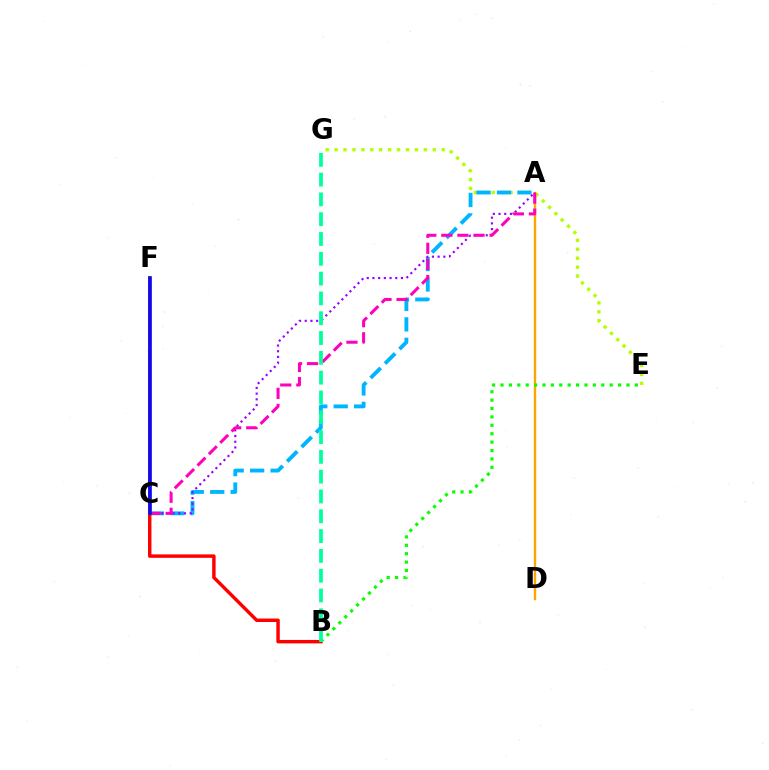{('A', 'D'): [{'color': '#ffa500', 'line_style': 'solid', 'thickness': 1.71}], ('E', 'G'): [{'color': '#b3ff00', 'line_style': 'dotted', 'thickness': 2.42}], ('A', 'C'): [{'color': '#00b5ff', 'line_style': 'dashed', 'thickness': 2.78}, {'color': '#9b00ff', 'line_style': 'dotted', 'thickness': 1.55}, {'color': '#ff00bd', 'line_style': 'dashed', 'thickness': 2.18}], ('B', 'E'): [{'color': '#08ff00', 'line_style': 'dotted', 'thickness': 2.28}], ('B', 'F'): [{'color': '#ff0000', 'line_style': 'solid', 'thickness': 2.48}], ('B', 'G'): [{'color': '#00ff9d', 'line_style': 'dashed', 'thickness': 2.69}], ('C', 'F'): [{'color': '#0010ff', 'line_style': 'solid', 'thickness': 2.53}]}